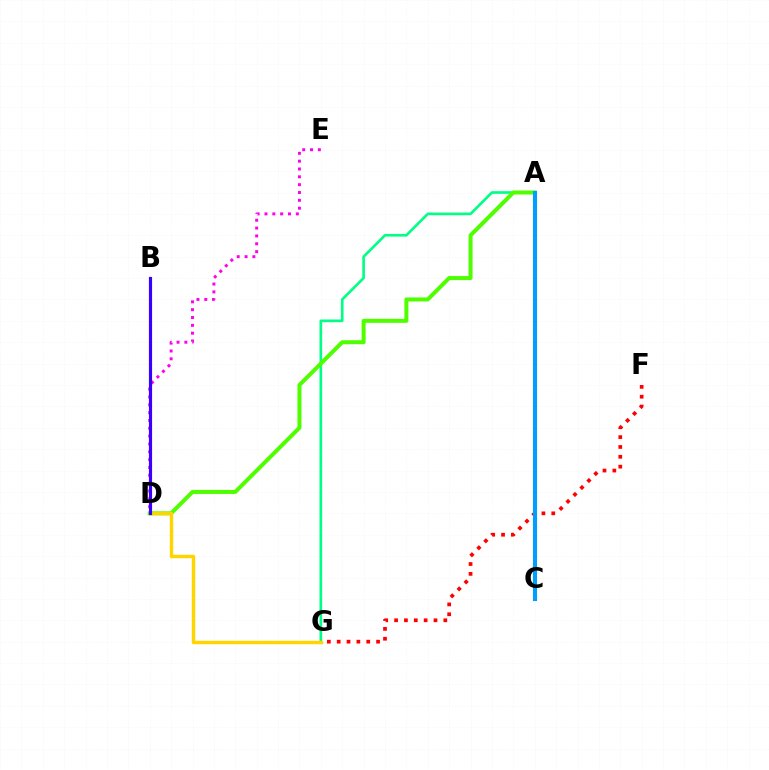{('D', 'E'): [{'color': '#ff00ed', 'line_style': 'dotted', 'thickness': 2.13}], ('A', 'G'): [{'color': '#00ff86', 'line_style': 'solid', 'thickness': 1.91}], ('A', 'D'): [{'color': '#4fff00', 'line_style': 'solid', 'thickness': 2.89}], ('F', 'G'): [{'color': '#ff0000', 'line_style': 'dotted', 'thickness': 2.68}], ('D', 'G'): [{'color': '#ffd500', 'line_style': 'solid', 'thickness': 2.47}], ('B', 'D'): [{'color': '#3700ff', 'line_style': 'solid', 'thickness': 2.27}], ('A', 'C'): [{'color': '#009eff', 'line_style': 'solid', 'thickness': 2.94}]}